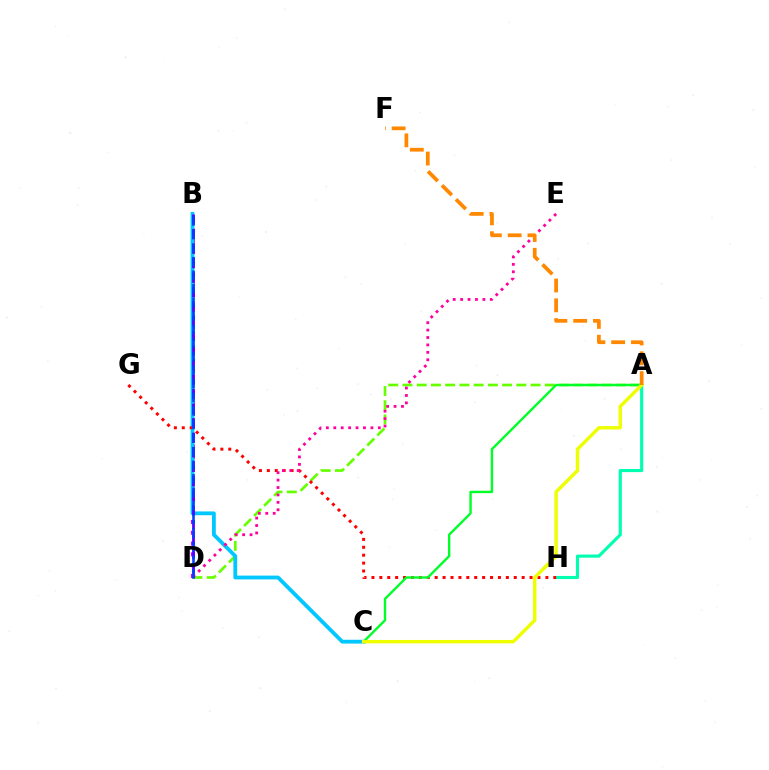{('A', 'D'): [{'color': '#66ff00', 'line_style': 'dashed', 'thickness': 1.93}], ('A', 'H'): [{'color': '#00ffaf', 'line_style': 'solid', 'thickness': 2.25}], ('B', 'D'): [{'color': '#d600ff', 'line_style': 'dotted', 'thickness': 2.93}, {'color': '#4f00ff', 'line_style': 'dashed', 'thickness': 1.98}, {'color': '#003fff', 'line_style': 'dashed', 'thickness': 1.84}], ('B', 'C'): [{'color': '#00c7ff', 'line_style': 'solid', 'thickness': 2.74}], ('G', 'H'): [{'color': '#ff0000', 'line_style': 'dotted', 'thickness': 2.15}], ('A', 'C'): [{'color': '#00ff27', 'line_style': 'solid', 'thickness': 1.72}, {'color': '#eeff00', 'line_style': 'solid', 'thickness': 2.45}], ('D', 'E'): [{'color': '#ff00a0', 'line_style': 'dotted', 'thickness': 2.02}], ('A', 'F'): [{'color': '#ff8800', 'line_style': 'dashed', 'thickness': 2.69}]}